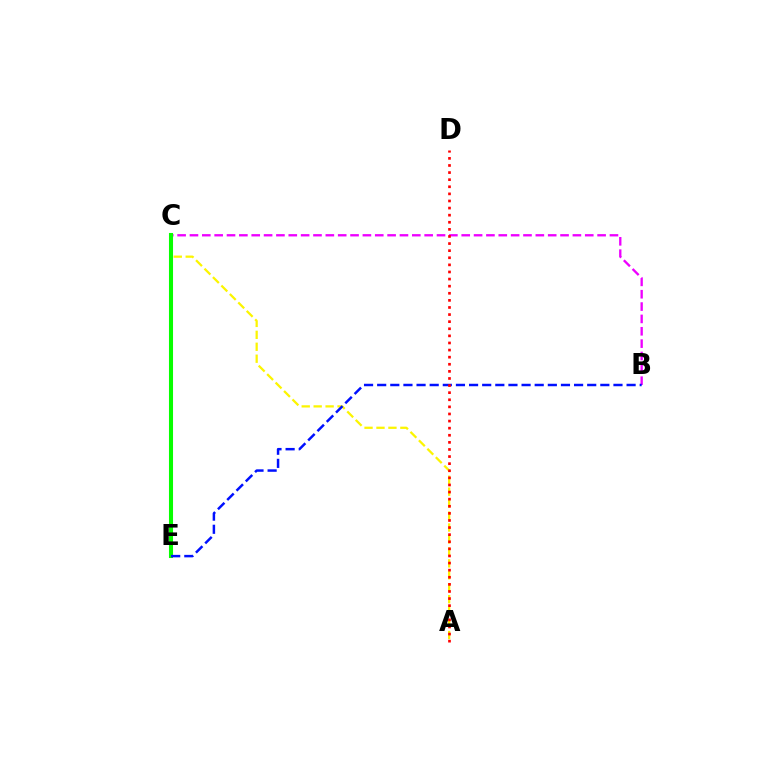{('C', 'E'): [{'color': '#00fff6', 'line_style': 'solid', 'thickness': 1.57}, {'color': '#08ff00', 'line_style': 'solid', 'thickness': 2.93}], ('B', 'C'): [{'color': '#ee00ff', 'line_style': 'dashed', 'thickness': 1.68}], ('A', 'C'): [{'color': '#fcf500', 'line_style': 'dashed', 'thickness': 1.62}], ('B', 'E'): [{'color': '#0010ff', 'line_style': 'dashed', 'thickness': 1.78}], ('A', 'D'): [{'color': '#ff0000', 'line_style': 'dotted', 'thickness': 1.93}]}